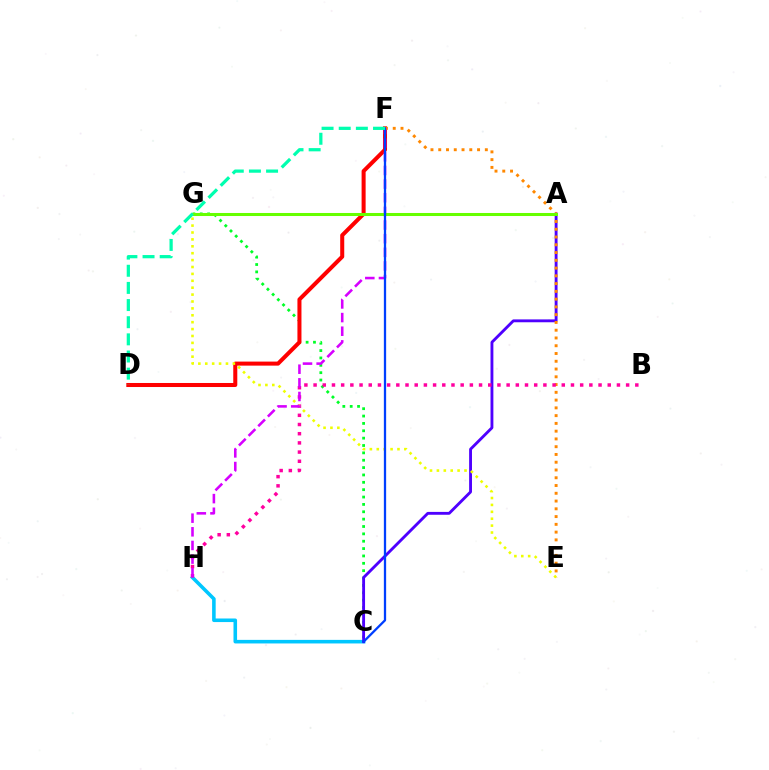{('C', 'H'): [{'color': '#00c7ff', 'line_style': 'solid', 'thickness': 2.57}], ('C', 'G'): [{'color': '#00ff27', 'line_style': 'dotted', 'thickness': 2.0}], ('A', 'C'): [{'color': '#4f00ff', 'line_style': 'solid', 'thickness': 2.06}], ('D', 'F'): [{'color': '#ff0000', 'line_style': 'solid', 'thickness': 2.9}, {'color': '#00ffaf', 'line_style': 'dashed', 'thickness': 2.33}], ('E', 'F'): [{'color': '#ff8800', 'line_style': 'dotted', 'thickness': 2.11}], ('B', 'H'): [{'color': '#ff00a0', 'line_style': 'dotted', 'thickness': 2.5}], ('E', 'G'): [{'color': '#eeff00', 'line_style': 'dotted', 'thickness': 1.87}], ('F', 'H'): [{'color': '#d600ff', 'line_style': 'dashed', 'thickness': 1.85}], ('A', 'G'): [{'color': '#66ff00', 'line_style': 'solid', 'thickness': 2.19}], ('C', 'F'): [{'color': '#003fff', 'line_style': 'solid', 'thickness': 1.64}]}